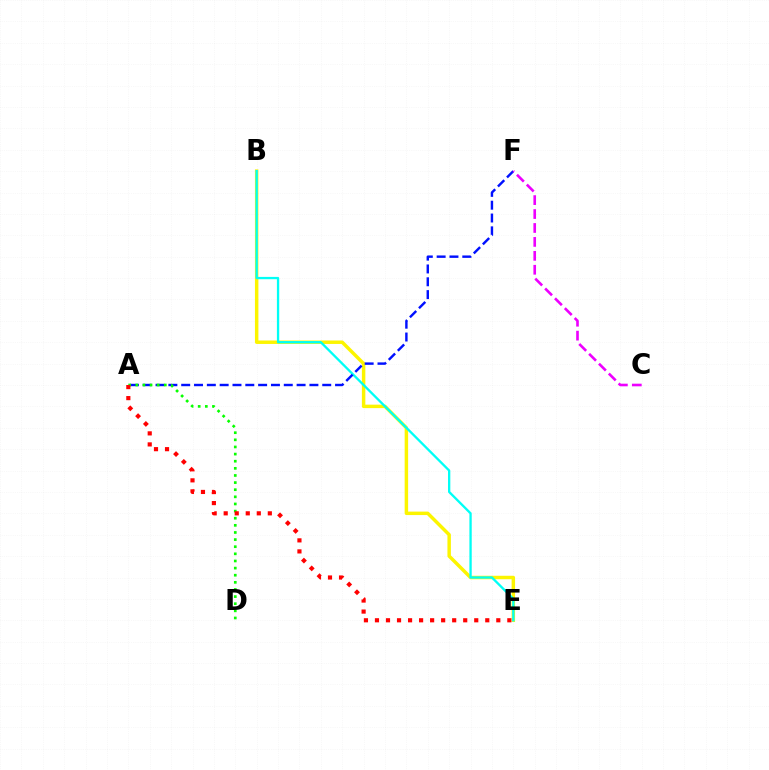{('B', 'E'): [{'color': '#fcf500', 'line_style': 'solid', 'thickness': 2.49}, {'color': '#00fff6', 'line_style': 'solid', 'thickness': 1.67}], ('A', 'F'): [{'color': '#0010ff', 'line_style': 'dashed', 'thickness': 1.74}], ('C', 'F'): [{'color': '#ee00ff', 'line_style': 'dashed', 'thickness': 1.89}], ('A', 'D'): [{'color': '#08ff00', 'line_style': 'dotted', 'thickness': 1.94}], ('A', 'E'): [{'color': '#ff0000', 'line_style': 'dotted', 'thickness': 3.0}]}